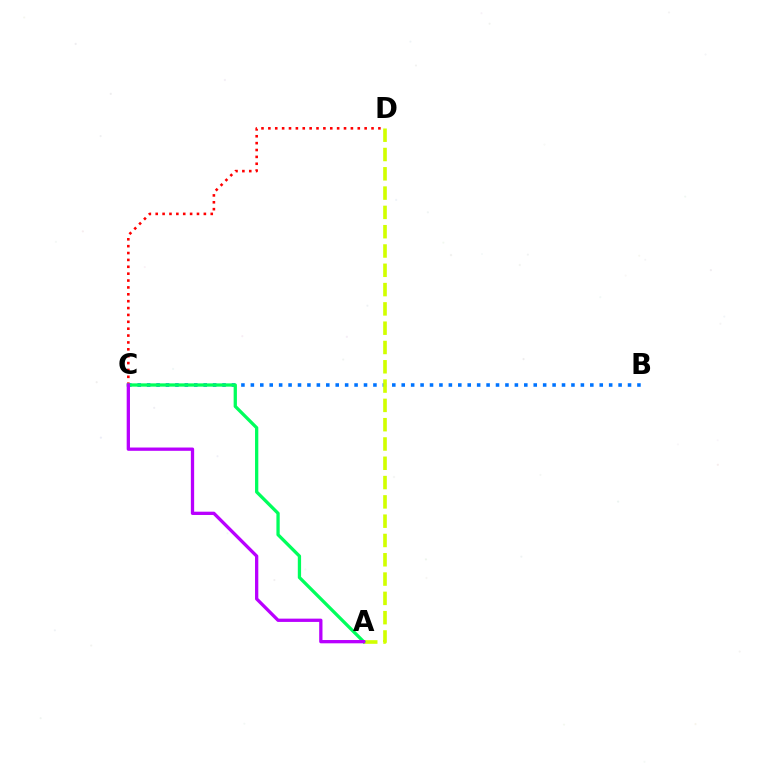{('B', 'C'): [{'color': '#0074ff', 'line_style': 'dotted', 'thickness': 2.56}], ('C', 'D'): [{'color': '#ff0000', 'line_style': 'dotted', 'thickness': 1.87}], ('A', 'D'): [{'color': '#d1ff00', 'line_style': 'dashed', 'thickness': 2.62}], ('A', 'C'): [{'color': '#00ff5c', 'line_style': 'solid', 'thickness': 2.36}, {'color': '#b900ff', 'line_style': 'solid', 'thickness': 2.37}]}